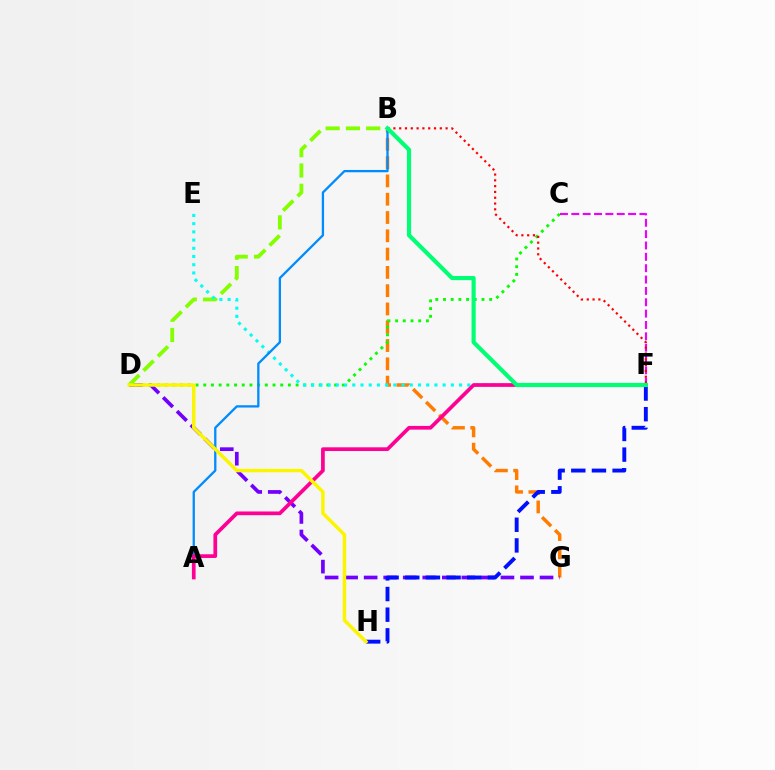{('B', 'G'): [{'color': '#ff7c00', 'line_style': 'dashed', 'thickness': 2.48}], ('D', 'G'): [{'color': '#7200ff', 'line_style': 'dashed', 'thickness': 2.65}], ('B', 'D'): [{'color': '#84ff00', 'line_style': 'dashed', 'thickness': 2.76}], ('F', 'H'): [{'color': '#0010ff', 'line_style': 'dashed', 'thickness': 2.81}], ('C', 'D'): [{'color': '#08ff00', 'line_style': 'dotted', 'thickness': 2.09}], ('E', 'F'): [{'color': '#00fff6', 'line_style': 'dotted', 'thickness': 2.23}], ('A', 'B'): [{'color': '#008cff', 'line_style': 'solid', 'thickness': 1.66}], ('A', 'F'): [{'color': '#ff0094', 'line_style': 'solid', 'thickness': 2.67}], ('D', 'H'): [{'color': '#fcf500', 'line_style': 'solid', 'thickness': 2.48}], ('C', 'F'): [{'color': '#ee00ff', 'line_style': 'dashed', 'thickness': 1.54}], ('B', 'F'): [{'color': '#ff0000', 'line_style': 'dotted', 'thickness': 1.58}, {'color': '#00ff74', 'line_style': 'solid', 'thickness': 2.98}]}